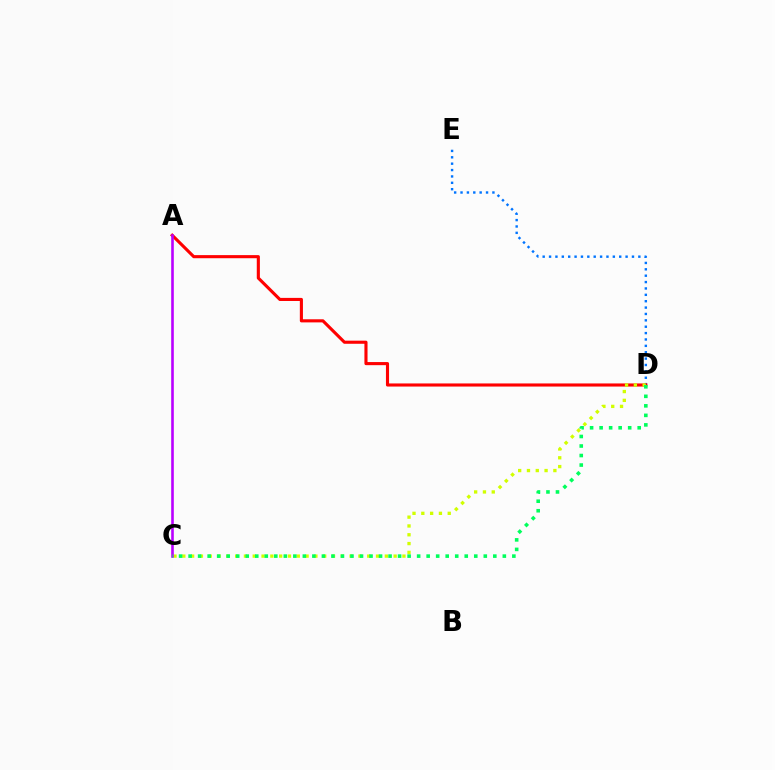{('D', 'E'): [{'color': '#0074ff', 'line_style': 'dotted', 'thickness': 1.73}], ('A', 'D'): [{'color': '#ff0000', 'line_style': 'solid', 'thickness': 2.24}], ('C', 'D'): [{'color': '#d1ff00', 'line_style': 'dotted', 'thickness': 2.39}, {'color': '#00ff5c', 'line_style': 'dotted', 'thickness': 2.59}], ('A', 'C'): [{'color': '#b900ff', 'line_style': 'solid', 'thickness': 1.88}]}